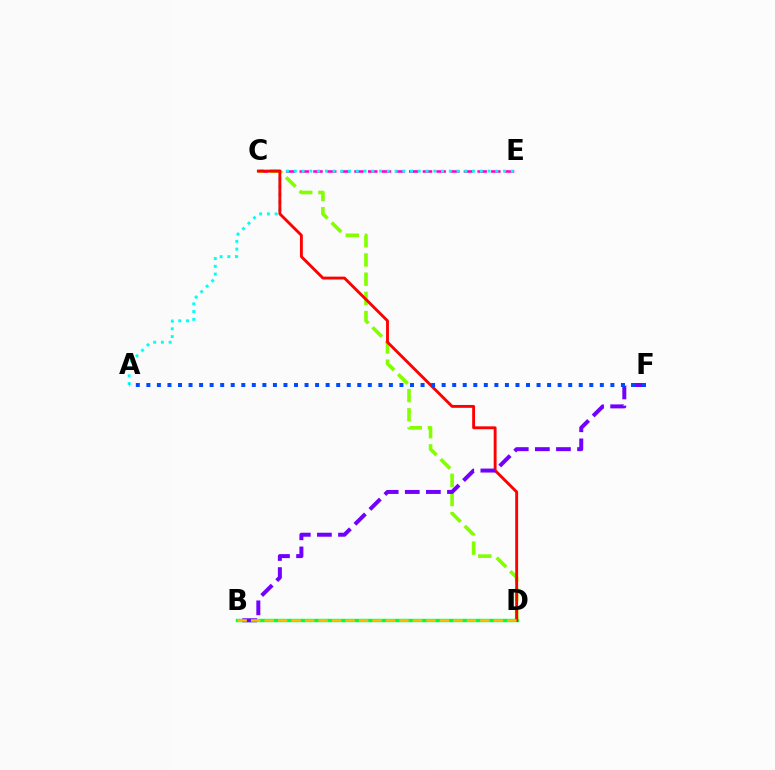{('C', 'E'): [{'color': '#ff00cf', 'line_style': 'dashed', 'thickness': 1.86}], ('B', 'D'): [{'color': '#00ff39', 'line_style': 'solid', 'thickness': 2.45}, {'color': '#ffbd00', 'line_style': 'dashed', 'thickness': 1.83}], ('C', 'D'): [{'color': '#84ff00', 'line_style': 'dashed', 'thickness': 2.61}, {'color': '#ff0000', 'line_style': 'solid', 'thickness': 2.07}], ('A', 'E'): [{'color': '#00fff6', 'line_style': 'dotted', 'thickness': 2.1}], ('B', 'F'): [{'color': '#7200ff', 'line_style': 'dashed', 'thickness': 2.87}], ('A', 'F'): [{'color': '#004bff', 'line_style': 'dotted', 'thickness': 2.87}]}